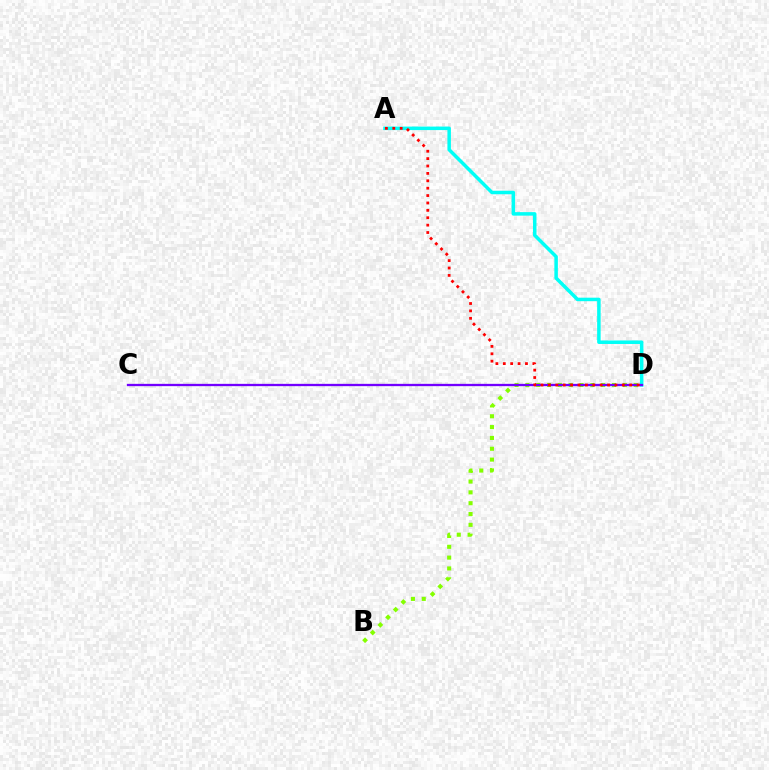{('B', 'D'): [{'color': '#84ff00', 'line_style': 'dotted', 'thickness': 2.94}], ('A', 'D'): [{'color': '#00fff6', 'line_style': 'solid', 'thickness': 2.52}, {'color': '#ff0000', 'line_style': 'dotted', 'thickness': 2.01}], ('C', 'D'): [{'color': '#7200ff', 'line_style': 'solid', 'thickness': 1.66}]}